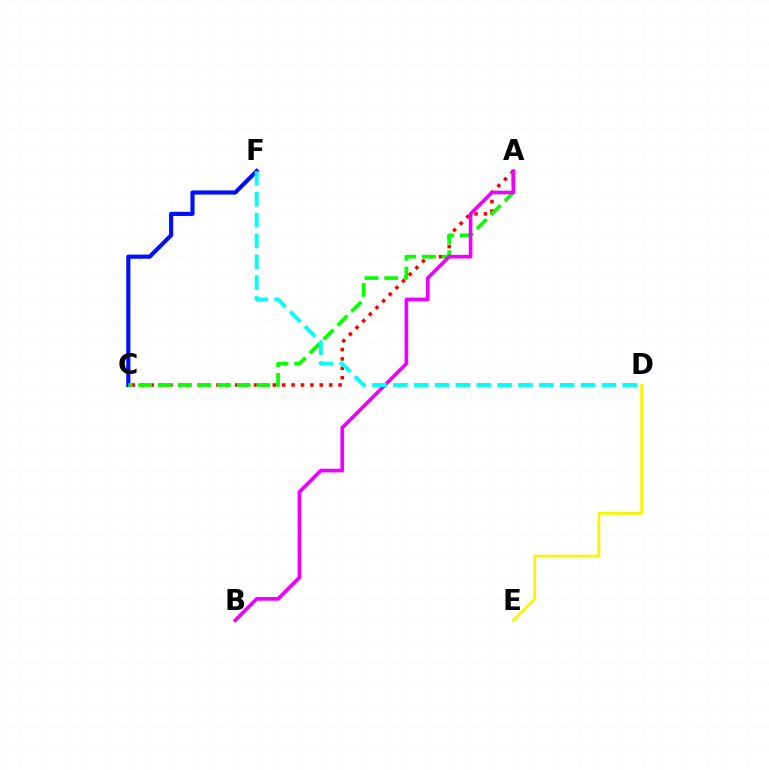{('A', 'C'): [{'color': '#ff0000', 'line_style': 'dotted', 'thickness': 2.55}, {'color': '#08ff00', 'line_style': 'dashed', 'thickness': 2.68}], ('C', 'F'): [{'color': '#0010ff', 'line_style': 'solid', 'thickness': 2.99}], ('D', 'E'): [{'color': '#fcf500', 'line_style': 'solid', 'thickness': 2.0}], ('A', 'B'): [{'color': '#ee00ff', 'line_style': 'solid', 'thickness': 2.65}], ('D', 'F'): [{'color': '#00fff6', 'line_style': 'dashed', 'thickness': 2.83}]}